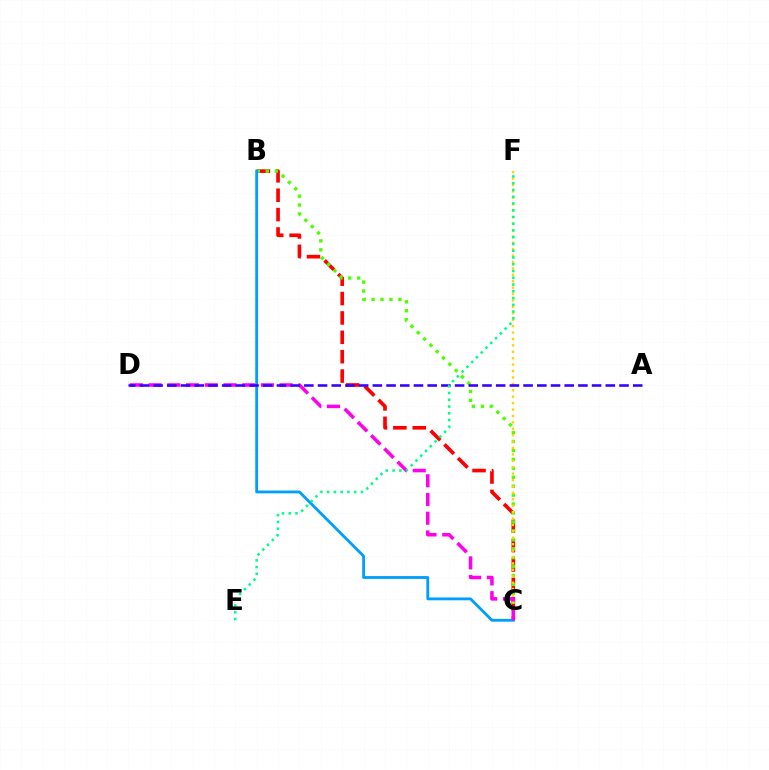{('B', 'C'): [{'color': '#ff0000', 'line_style': 'dashed', 'thickness': 2.63}, {'color': '#4fff00', 'line_style': 'dotted', 'thickness': 2.43}, {'color': '#009eff', 'line_style': 'solid', 'thickness': 2.04}], ('C', 'F'): [{'color': '#ffd500', 'line_style': 'dotted', 'thickness': 1.74}], ('C', 'D'): [{'color': '#ff00ed', 'line_style': 'dashed', 'thickness': 2.54}], ('A', 'D'): [{'color': '#3700ff', 'line_style': 'dashed', 'thickness': 1.86}], ('E', 'F'): [{'color': '#00ff86', 'line_style': 'dotted', 'thickness': 1.84}]}